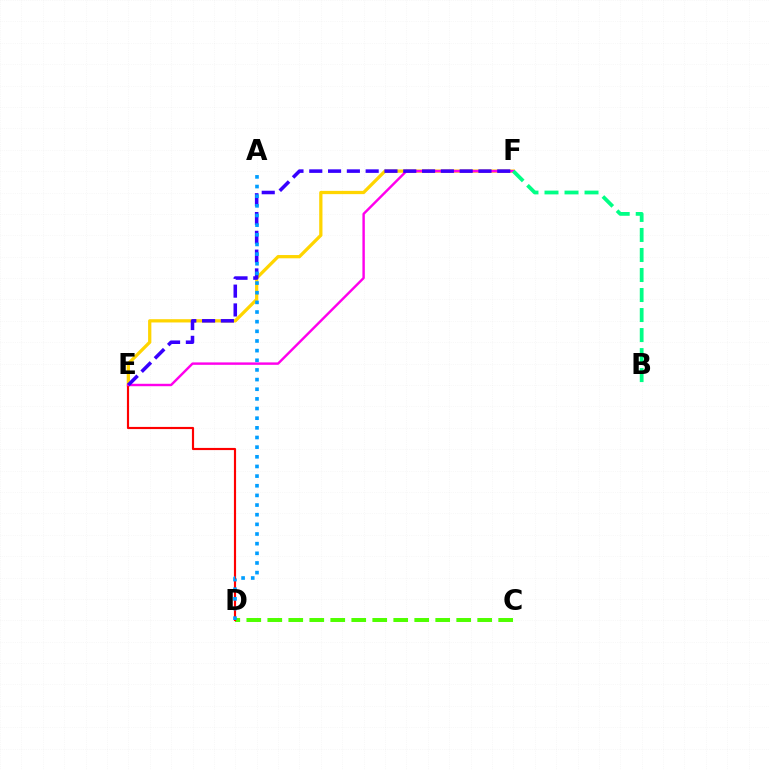{('C', 'D'): [{'color': '#4fff00', 'line_style': 'dashed', 'thickness': 2.85}], ('E', 'F'): [{'color': '#ffd500', 'line_style': 'solid', 'thickness': 2.35}, {'color': '#ff00ed', 'line_style': 'solid', 'thickness': 1.75}, {'color': '#3700ff', 'line_style': 'dashed', 'thickness': 2.55}], ('D', 'E'): [{'color': '#ff0000', 'line_style': 'solid', 'thickness': 1.56}], ('A', 'D'): [{'color': '#009eff', 'line_style': 'dotted', 'thickness': 2.62}], ('B', 'F'): [{'color': '#00ff86', 'line_style': 'dashed', 'thickness': 2.72}]}